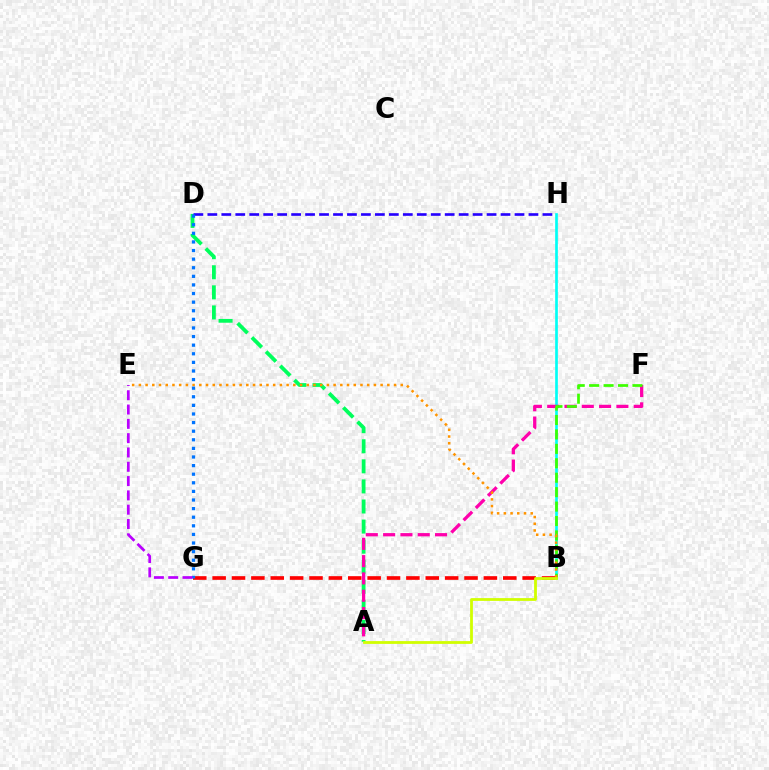{('A', 'D'): [{'color': '#00ff5c', 'line_style': 'dashed', 'thickness': 2.73}], ('B', 'G'): [{'color': '#ff0000', 'line_style': 'dashed', 'thickness': 2.63}], ('B', 'H'): [{'color': '#00fff6', 'line_style': 'solid', 'thickness': 1.93}], ('A', 'F'): [{'color': '#ff00ac', 'line_style': 'dashed', 'thickness': 2.35}], ('B', 'F'): [{'color': '#3dff00', 'line_style': 'dashed', 'thickness': 1.96}], ('D', 'H'): [{'color': '#2500ff', 'line_style': 'dashed', 'thickness': 1.9}], ('B', 'E'): [{'color': '#ff9400', 'line_style': 'dotted', 'thickness': 1.82}], ('A', 'B'): [{'color': '#d1ff00', 'line_style': 'solid', 'thickness': 2.01}], ('D', 'G'): [{'color': '#0074ff', 'line_style': 'dotted', 'thickness': 2.34}], ('E', 'G'): [{'color': '#b900ff', 'line_style': 'dashed', 'thickness': 1.94}]}